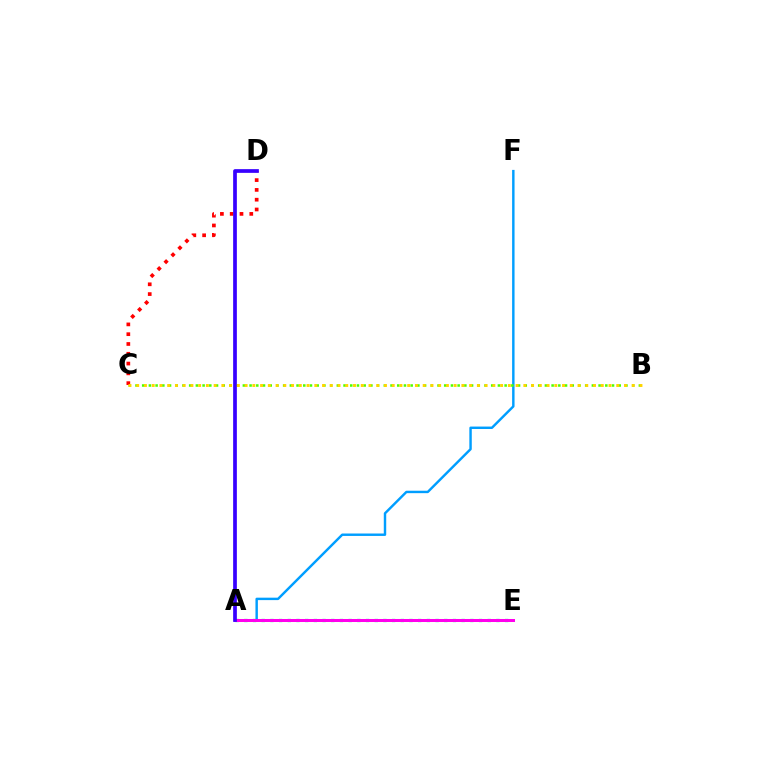{('A', 'F'): [{'color': '#009eff', 'line_style': 'solid', 'thickness': 1.75}], ('A', 'E'): [{'color': '#00ff86', 'line_style': 'dotted', 'thickness': 2.36}, {'color': '#ff00ed', 'line_style': 'solid', 'thickness': 2.17}], ('B', 'C'): [{'color': '#4fff00', 'line_style': 'dotted', 'thickness': 1.82}, {'color': '#ffd500', 'line_style': 'dotted', 'thickness': 2.1}], ('C', 'D'): [{'color': '#ff0000', 'line_style': 'dotted', 'thickness': 2.66}], ('A', 'D'): [{'color': '#3700ff', 'line_style': 'solid', 'thickness': 2.67}]}